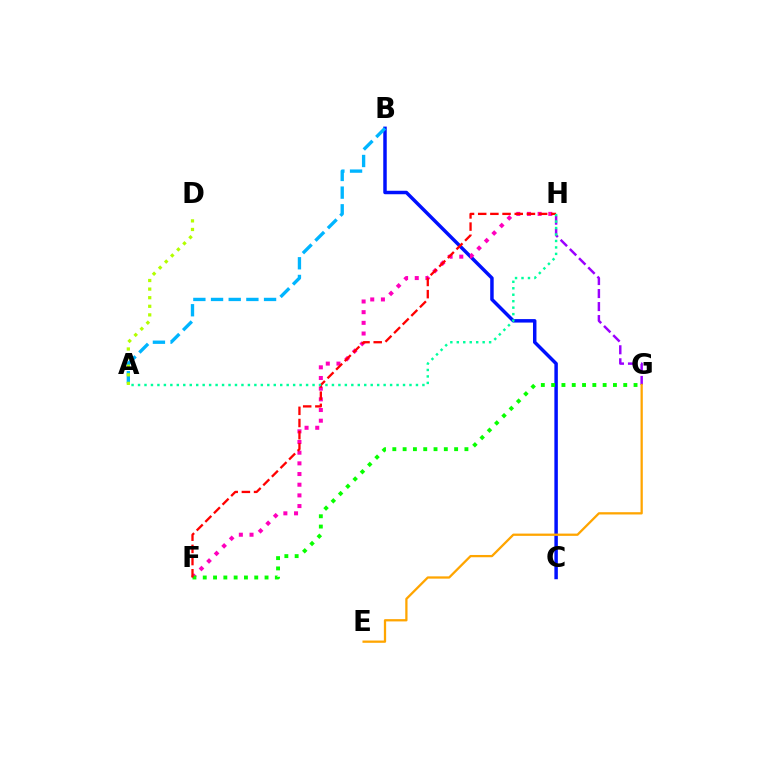{('B', 'C'): [{'color': '#0010ff', 'line_style': 'solid', 'thickness': 2.5}], ('F', 'H'): [{'color': '#ff00bd', 'line_style': 'dotted', 'thickness': 2.9}, {'color': '#ff0000', 'line_style': 'dashed', 'thickness': 1.65}], ('A', 'B'): [{'color': '#00b5ff', 'line_style': 'dashed', 'thickness': 2.4}], ('A', 'D'): [{'color': '#b3ff00', 'line_style': 'dotted', 'thickness': 2.34}], ('F', 'G'): [{'color': '#08ff00', 'line_style': 'dotted', 'thickness': 2.8}], ('G', 'H'): [{'color': '#9b00ff', 'line_style': 'dashed', 'thickness': 1.77}], ('A', 'H'): [{'color': '#00ff9d', 'line_style': 'dotted', 'thickness': 1.76}], ('E', 'G'): [{'color': '#ffa500', 'line_style': 'solid', 'thickness': 1.64}]}